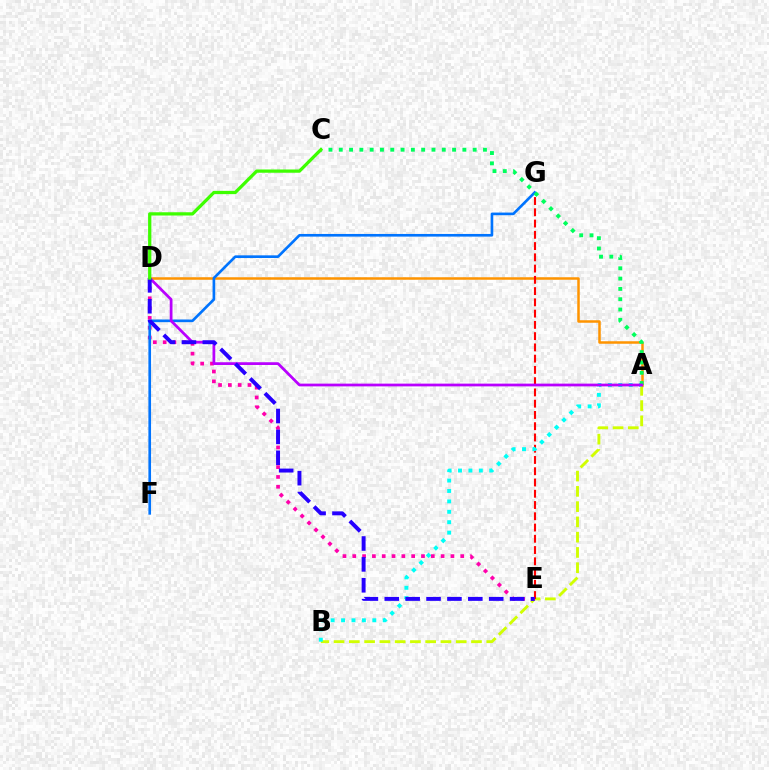{('A', 'B'): [{'color': '#d1ff00', 'line_style': 'dashed', 'thickness': 2.07}, {'color': '#00fff6', 'line_style': 'dotted', 'thickness': 2.83}], ('A', 'D'): [{'color': '#ff9400', 'line_style': 'solid', 'thickness': 1.81}, {'color': '#b900ff', 'line_style': 'solid', 'thickness': 1.98}], ('E', 'G'): [{'color': '#ff0000', 'line_style': 'dashed', 'thickness': 1.53}], ('D', 'E'): [{'color': '#ff00ac', 'line_style': 'dotted', 'thickness': 2.67}, {'color': '#2500ff', 'line_style': 'dashed', 'thickness': 2.84}], ('F', 'G'): [{'color': '#0074ff', 'line_style': 'solid', 'thickness': 1.91}], ('A', 'C'): [{'color': '#00ff5c', 'line_style': 'dotted', 'thickness': 2.8}], ('C', 'D'): [{'color': '#3dff00', 'line_style': 'solid', 'thickness': 2.34}]}